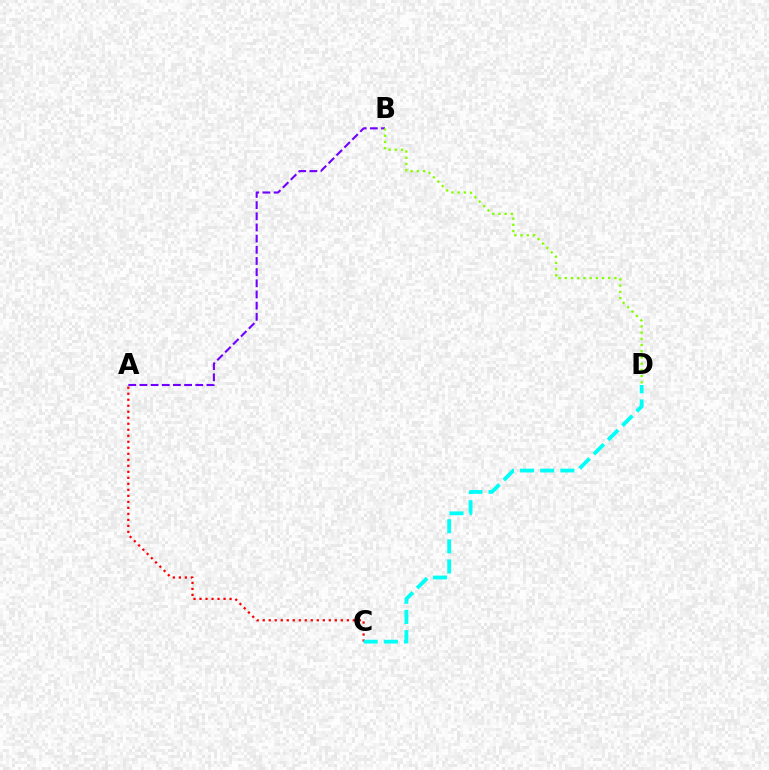{('A', 'B'): [{'color': '#7200ff', 'line_style': 'dashed', 'thickness': 1.52}], ('A', 'C'): [{'color': '#ff0000', 'line_style': 'dotted', 'thickness': 1.63}], ('B', 'D'): [{'color': '#84ff00', 'line_style': 'dotted', 'thickness': 1.69}], ('C', 'D'): [{'color': '#00fff6', 'line_style': 'dashed', 'thickness': 2.74}]}